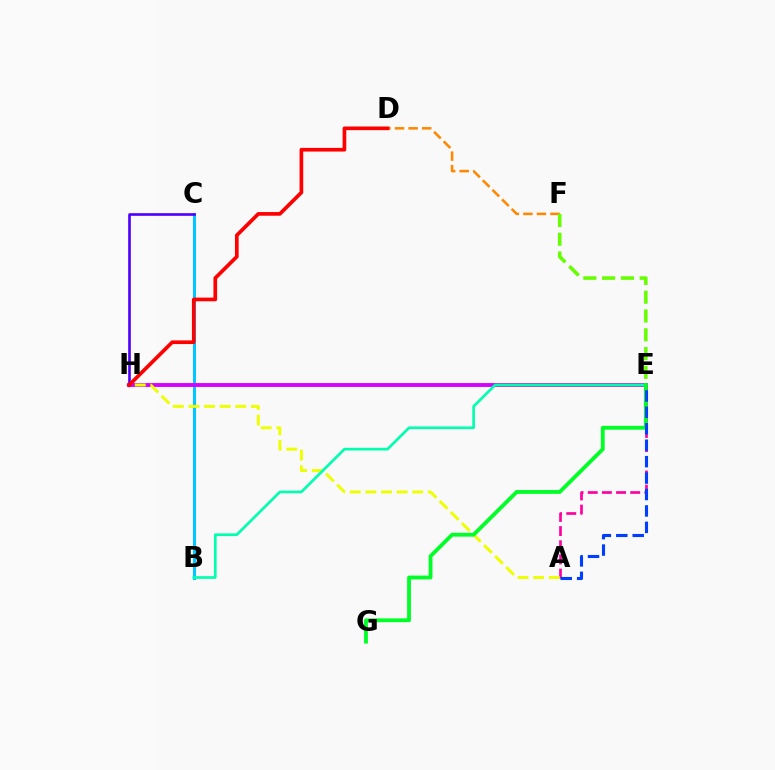{('B', 'C'): [{'color': '#00c7ff', 'line_style': 'solid', 'thickness': 2.16}], ('D', 'F'): [{'color': '#ff8800', 'line_style': 'dashed', 'thickness': 1.84}], ('E', 'H'): [{'color': '#d600ff', 'line_style': 'solid', 'thickness': 2.79}], ('E', 'F'): [{'color': '#66ff00', 'line_style': 'dashed', 'thickness': 2.55}], ('C', 'H'): [{'color': '#4f00ff', 'line_style': 'solid', 'thickness': 1.9}], ('A', 'E'): [{'color': '#ff00a0', 'line_style': 'dashed', 'thickness': 1.92}, {'color': '#003fff', 'line_style': 'dashed', 'thickness': 2.23}], ('A', 'H'): [{'color': '#eeff00', 'line_style': 'dashed', 'thickness': 2.12}], ('D', 'H'): [{'color': '#ff0000', 'line_style': 'solid', 'thickness': 2.64}], ('B', 'E'): [{'color': '#00ffaf', 'line_style': 'solid', 'thickness': 1.93}], ('E', 'G'): [{'color': '#00ff27', 'line_style': 'solid', 'thickness': 2.75}]}